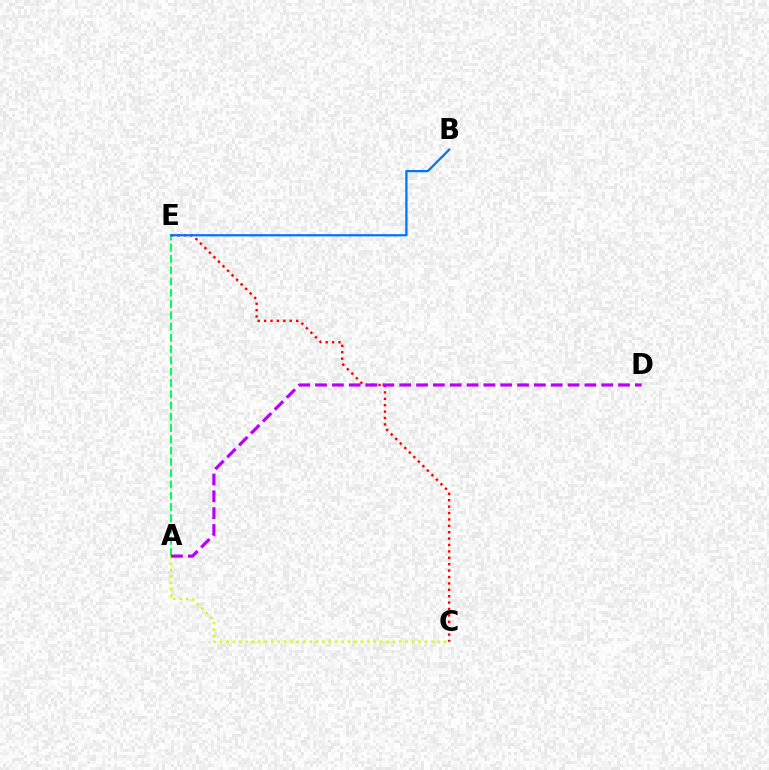{('C', 'E'): [{'color': '#ff0000', 'line_style': 'dotted', 'thickness': 1.74}], ('A', 'E'): [{'color': '#00ff5c', 'line_style': 'dashed', 'thickness': 1.53}], ('B', 'E'): [{'color': '#0074ff', 'line_style': 'solid', 'thickness': 1.63}], ('A', 'C'): [{'color': '#d1ff00', 'line_style': 'dotted', 'thickness': 1.74}], ('A', 'D'): [{'color': '#b900ff', 'line_style': 'dashed', 'thickness': 2.29}]}